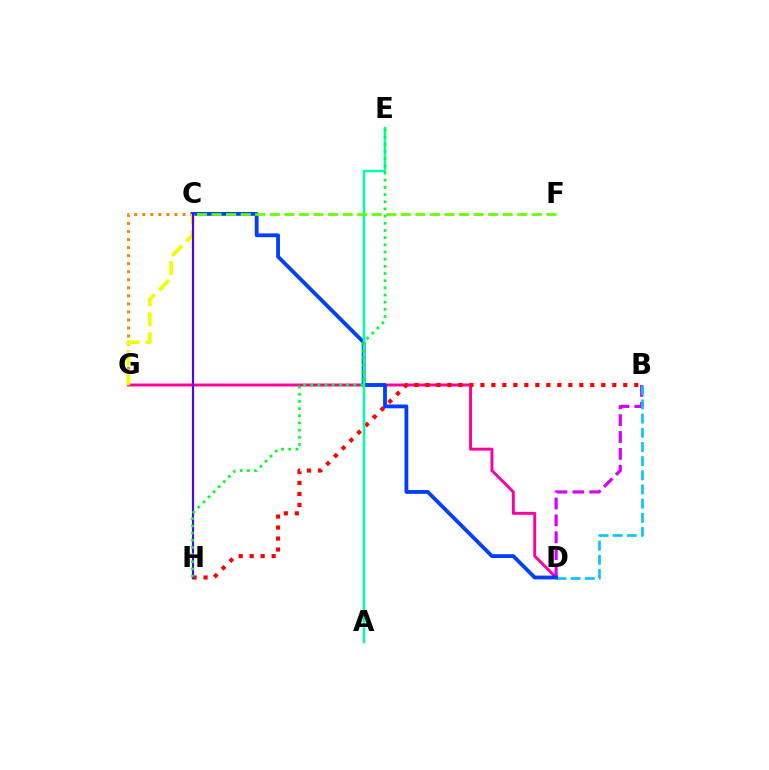{('B', 'D'): [{'color': '#d600ff', 'line_style': 'dashed', 'thickness': 2.29}, {'color': '#00c7ff', 'line_style': 'dashed', 'thickness': 1.93}], ('D', 'G'): [{'color': '#ff00a0', 'line_style': 'solid', 'thickness': 2.11}], ('C', 'G'): [{'color': '#ff8800', 'line_style': 'dotted', 'thickness': 2.19}, {'color': '#eeff00', 'line_style': 'dashed', 'thickness': 2.72}], ('B', 'H'): [{'color': '#ff0000', 'line_style': 'dotted', 'thickness': 2.99}], ('C', 'D'): [{'color': '#003fff', 'line_style': 'solid', 'thickness': 2.74}], ('A', 'E'): [{'color': '#00ffaf', 'line_style': 'solid', 'thickness': 1.8}], ('C', 'H'): [{'color': '#4f00ff', 'line_style': 'solid', 'thickness': 1.55}], ('C', 'F'): [{'color': '#66ff00', 'line_style': 'dashed', 'thickness': 1.98}], ('E', 'H'): [{'color': '#00ff27', 'line_style': 'dotted', 'thickness': 1.95}]}